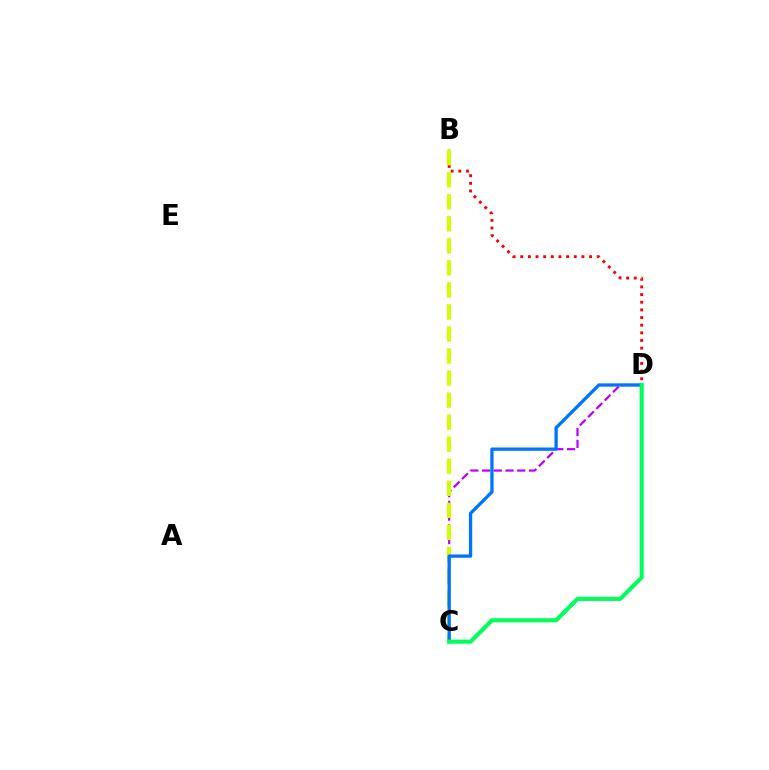{('B', 'D'): [{'color': '#ff0000', 'line_style': 'dotted', 'thickness': 2.08}], ('C', 'D'): [{'color': '#b900ff', 'line_style': 'dashed', 'thickness': 1.59}, {'color': '#0074ff', 'line_style': 'solid', 'thickness': 2.38}, {'color': '#00ff5c', 'line_style': 'solid', 'thickness': 2.97}], ('B', 'C'): [{'color': '#d1ff00', 'line_style': 'dashed', 'thickness': 2.99}]}